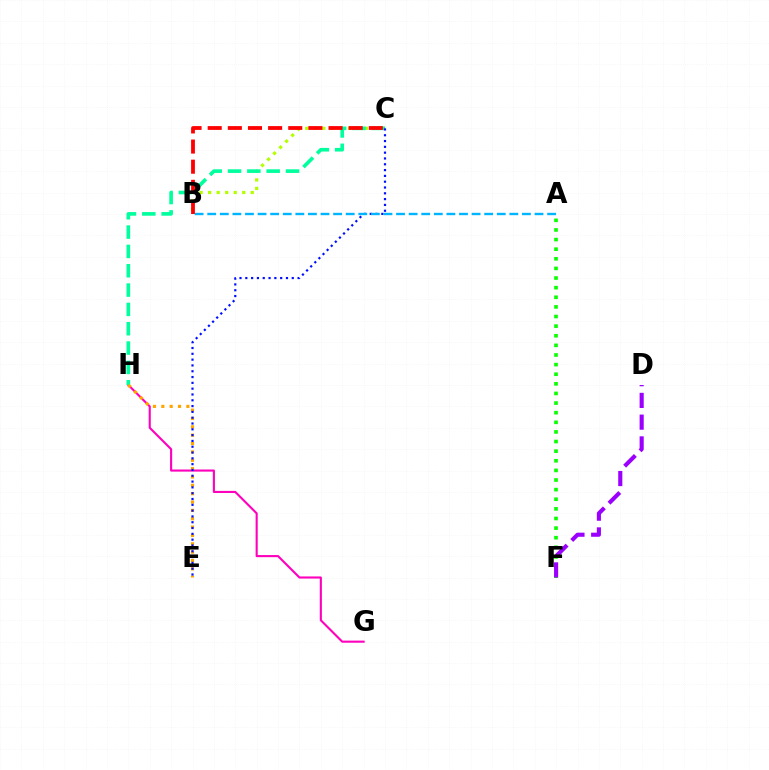{('B', 'C'): [{'color': '#b3ff00', 'line_style': 'dotted', 'thickness': 2.31}, {'color': '#ff0000', 'line_style': 'dashed', 'thickness': 2.74}], ('G', 'H'): [{'color': '#ff00bd', 'line_style': 'solid', 'thickness': 1.52}], ('A', 'F'): [{'color': '#08ff00', 'line_style': 'dotted', 'thickness': 2.61}], ('C', 'H'): [{'color': '#00ff9d', 'line_style': 'dashed', 'thickness': 2.63}], ('E', 'H'): [{'color': '#ffa500', 'line_style': 'dotted', 'thickness': 2.27}], ('C', 'E'): [{'color': '#0010ff', 'line_style': 'dotted', 'thickness': 1.58}], ('A', 'B'): [{'color': '#00b5ff', 'line_style': 'dashed', 'thickness': 1.71}], ('D', 'F'): [{'color': '#9b00ff', 'line_style': 'dashed', 'thickness': 2.95}]}